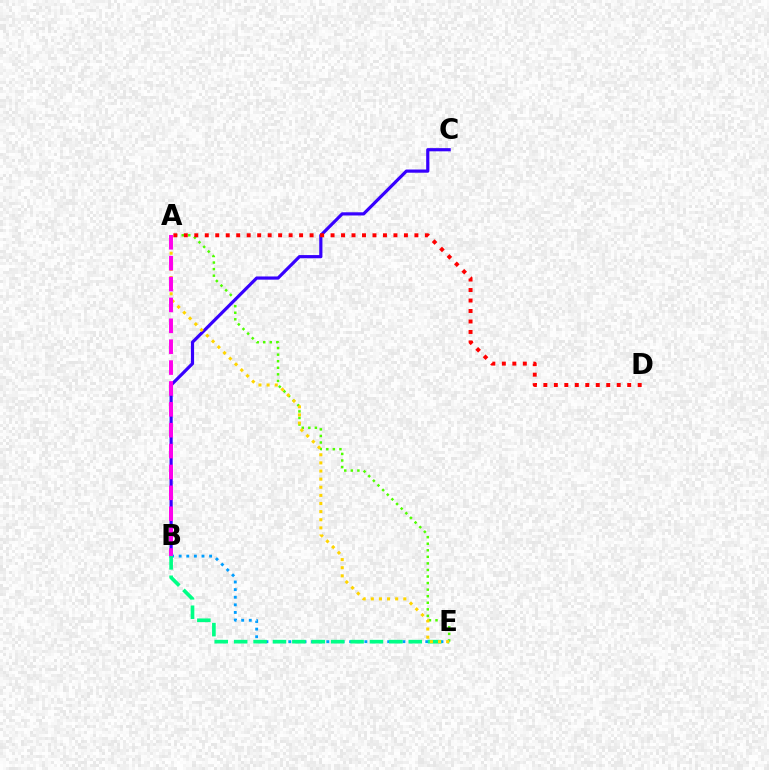{('A', 'E'): [{'color': '#4fff00', 'line_style': 'dotted', 'thickness': 1.78}, {'color': '#ffd500', 'line_style': 'dotted', 'thickness': 2.21}], ('B', 'C'): [{'color': '#3700ff', 'line_style': 'solid', 'thickness': 2.3}], ('B', 'E'): [{'color': '#009eff', 'line_style': 'dotted', 'thickness': 2.07}, {'color': '#00ff86', 'line_style': 'dashed', 'thickness': 2.64}], ('A', 'D'): [{'color': '#ff0000', 'line_style': 'dotted', 'thickness': 2.85}], ('A', 'B'): [{'color': '#ff00ed', 'line_style': 'dashed', 'thickness': 2.84}]}